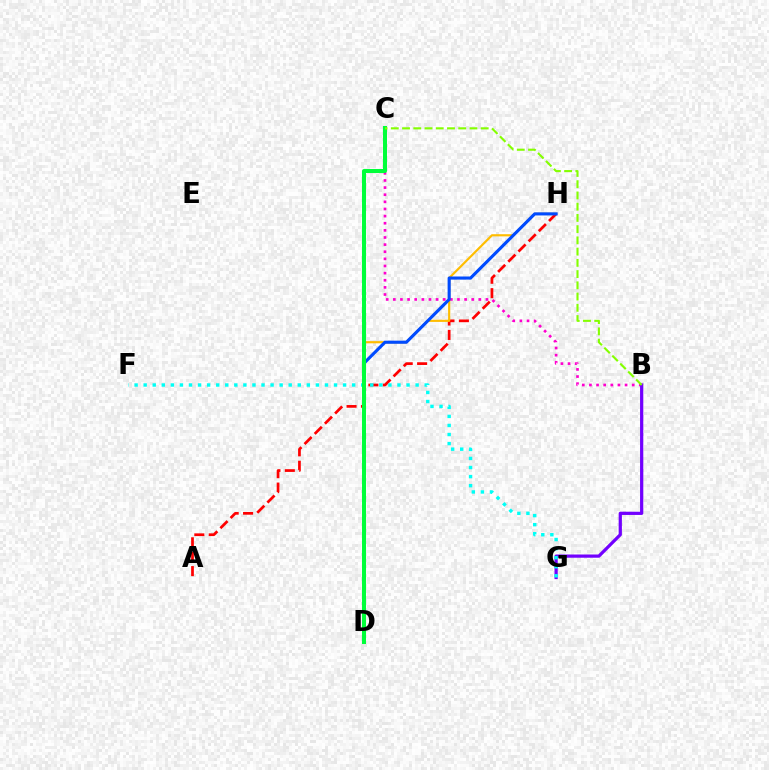{('B', 'C'): [{'color': '#ff00cf', 'line_style': 'dotted', 'thickness': 1.94}, {'color': '#84ff00', 'line_style': 'dashed', 'thickness': 1.53}], ('A', 'H'): [{'color': '#ff0000', 'line_style': 'dashed', 'thickness': 1.96}], ('B', 'G'): [{'color': '#7200ff', 'line_style': 'solid', 'thickness': 2.32}], ('D', 'H'): [{'color': '#ffbd00', 'line_style': 'solid', 'thickness': 1.56}, {'color': '#004bff', 'line_style': 'solid', 'thickness': 2.24}], ('F', 'G'): [{'color': '#00fff6', 'line_style': 'dotted', 'thickness': 2.46}], ('C', 'D'): [{'color': '#00ff39', 'line_style': 'solid', 'thickness': 2.89}]}